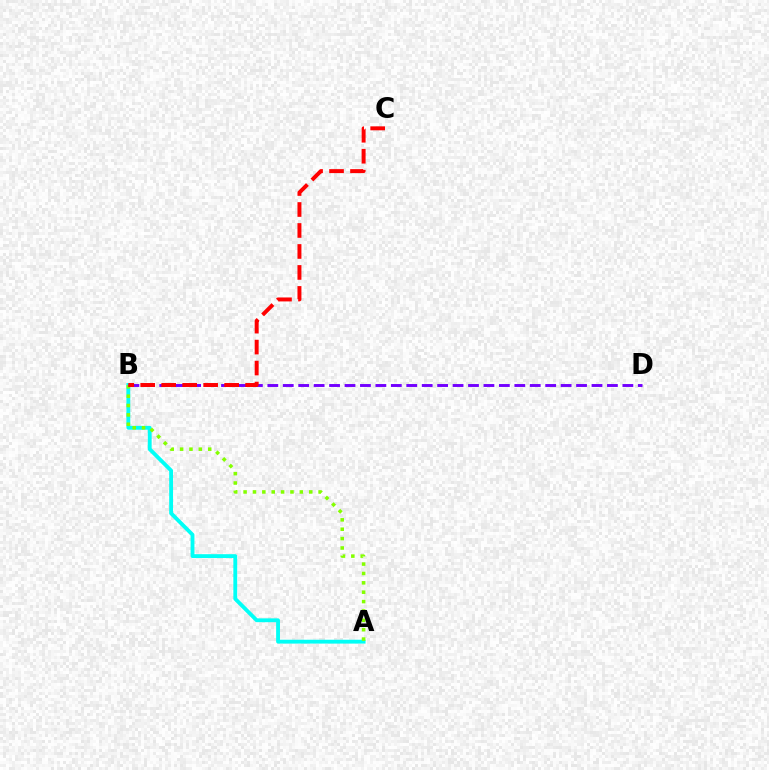{('A', 'B'): [{'color': '#00fff6', 'line_style': 'solid', 'thickness': 2.77}, {'color': '#84ff00', 'line_style': 'dotted', 'thickness': 2.55}], ('B', 'D'): [{'color': '#7200ff', 'line_style': 'dashed', 'thickness': 2.1}], ('B', 'C'): [{'color': '#ff0000', 'line_style': 'dashed', 'thickness': 2.85}]}